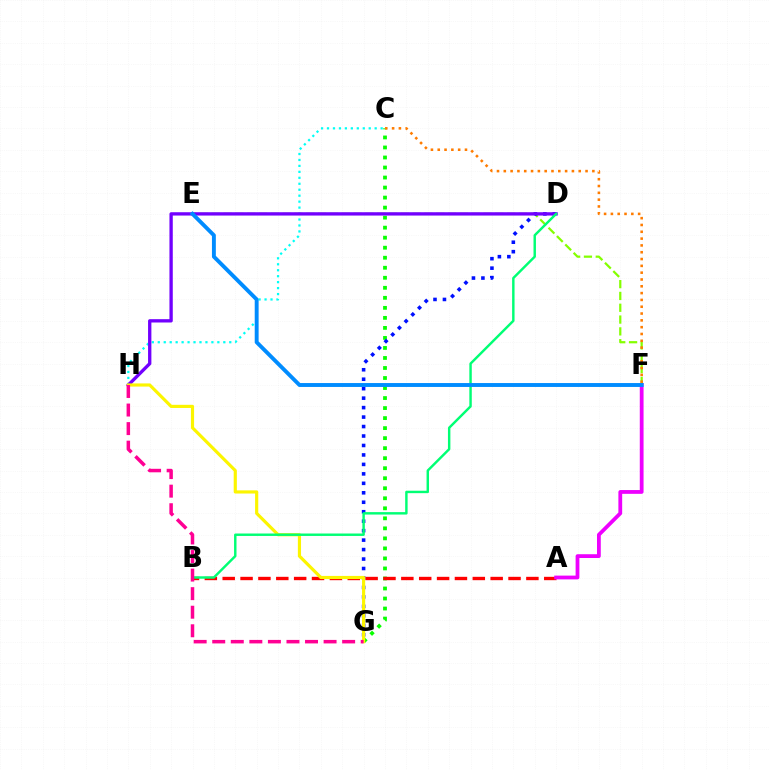{('C', 'H'): [{'color': '#00fff6', 'line_style': 'dotted', 'thickness': 1.62}], ('E', 'F'): [{'color': '#84ff00', 'line_style': 'dashed', 'thickness': 1.6}, {'color': '#008cff', 'line_style': 'solid', 'thickness': 2.81}], ('C', 'G'): [{'color': '#08ff00', 'line_style': 'dotted', 'thickness': 2.72}], ('C', 'F'): [{'color': '#ff7c00', 'line_style': 'dotted', 'thickness': 1.85}], ('D', 'G'): [{'color': '#0010ff', 'line_style': 'dotted', 'thickness': 2.57}], ('D', 'H'): [{'color': '#7200ff', 'line_style': 'solid', 'thickness': 2.39}], ('A', 'B'): [{'color': '#ff0000', 'line_style': 'dashed', 'thickness': 2.43}], ('G', 'H'): [{'color': '#fcf500', 'line_style': 'solid', 'thickness': 2.28}, {'color': '#ff0094', 'line_style': 'dashed', 'thickness': 2.52}], ('B', 'D'): [{'color': '#00ff74', 'line_style': 'solid', 'thickness': 1.75}], ('A', 'F'): [{'color': '#ee00ff', 'line_style': 'solid', 'thickness': 2.72}]}